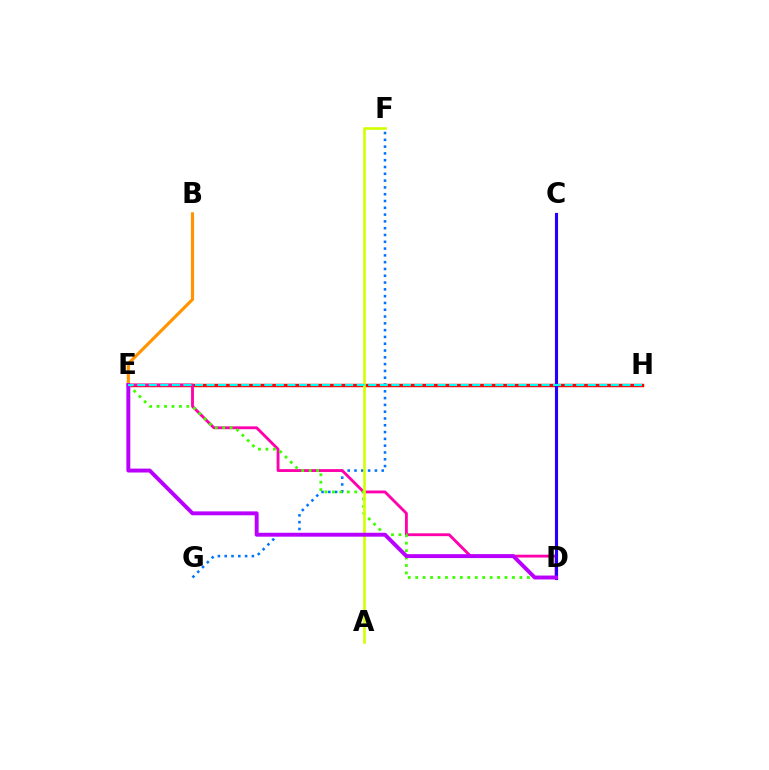{('C', 'D'): [{'color': '#00ff5c', 'line_style': 'solid', 'thickness': 1.9}, {'color': '#2500ff', 'line_style': 'solid', 'thickness': 2.26}], ('F', 'G'): [{'color': '#0074ff', 'line_style': 'dotted', 'thickness': 1.85}], ('E', 'H'): [{'color': '#ff0000', 'line_style': 'solid', 'thickness': 2.49}, {'color': '#00fff6', 'line_style': 'dashed', 'thickness': 1.57}], ('D', 'E'): [{'color': '#ff00ac', 'line_style': 'solid', 'thickness': 2.05}, {'color': '#3dff00', 'line_style': 'dotted', 'thickness': 2.02}, {'color': '#b900ff', 'line_style': 'solid', 'thickness': 2.82}], ('B', 'E'): [{'color': '#ff9400', 'line_style': 'solid', 'thickness': 2.27}], ('A', 'F'): [{'color': '#d1ff00', 'line_style': 'solid', 'thickness': 1.89}]}